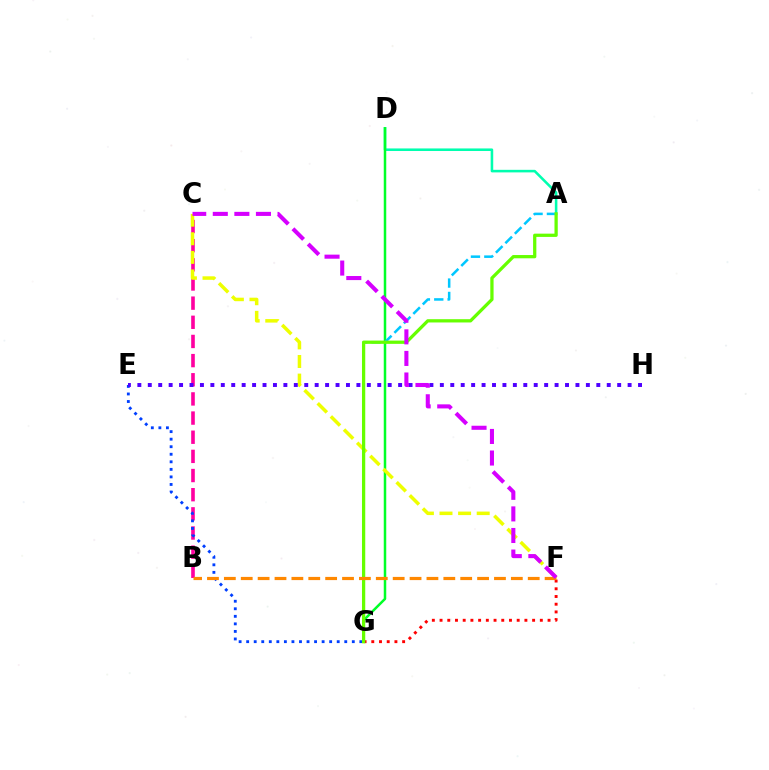{('A', 'D'): [{'color': '#00ffaf', 'line_style': 'solid', 'thickness': 1.85}], ('B', 'C'): [{'color': '#ff00a0', 'line_style': 'dashed', 'thickness': 2.6}], ('E', 'G'): [{'color': '#003fff', 'line_style': 'dotted', 'thickness': 2.05}], ('D', 'G'): [{'color': '#00ff27', 'line_style': 'solid', 'thickness': 1.8}], ('A', 'G'): [{'color': '#00c7ff', 'line_style': 'dashed', 'thickness': 1.82}, {'color': '#66ff00', 'line_style': 'solid', 'thickness': 2.35}], ('F', 'G'): [{'color': '#ff0000', 'line_style': 'dotted', 'thickness': 2.1}], ('C', 'F'): [{'color': '#eeff00', 'line_style': 'dashed', 'thickness': 2.53}, {'color': '#d600ff', 'line_style': 'dashed', 'thickness': 2.93}], ('E', 'H'): [{'color': '#4f00ff', 'line_style': 'dotted', 'thickness': 2.83}], ('B', 'F'): [{'color': '#ff8800', 'line_style': 'dashed', 'thickness': 2.29}]}